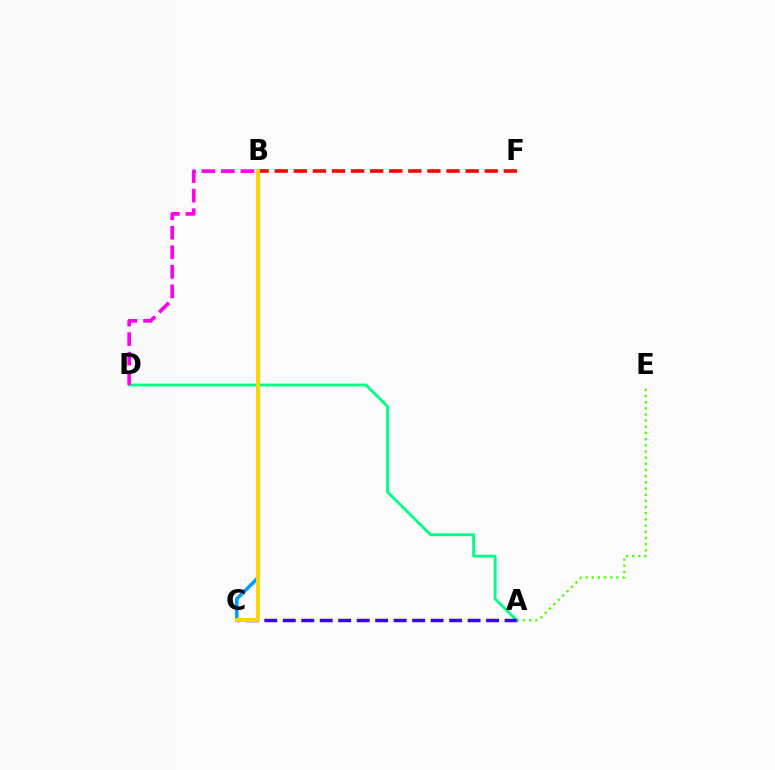{('B', 'C'): [{'color': '#009eff', 'line_style': 'solid', 'thickness': 2.56}, {'color': '#ffd500', 'line_style': 'solid', 'thickness': 2.83}], ('A', 'D'): [{'color': '#00ff86', 'line_style': 'solid', 'thickness': 2.05}], ('B', 'F'): [{'color': '#ff0000', 'line_style': 'dashed', 'thickness': 2.59}], ('A', 'C'): [{'color': '#3700ff', 'line_style': 'dashed', 'thickness': 2.51}], ('B', 'D'): [{'color': '#ff00ed', 'line_style': 'dashed', 'thickness': 2.66}], ('A', 'E'): [{'color': '#4fff00', 'line_style': 'dotted', 'thickness': 1.68}]}